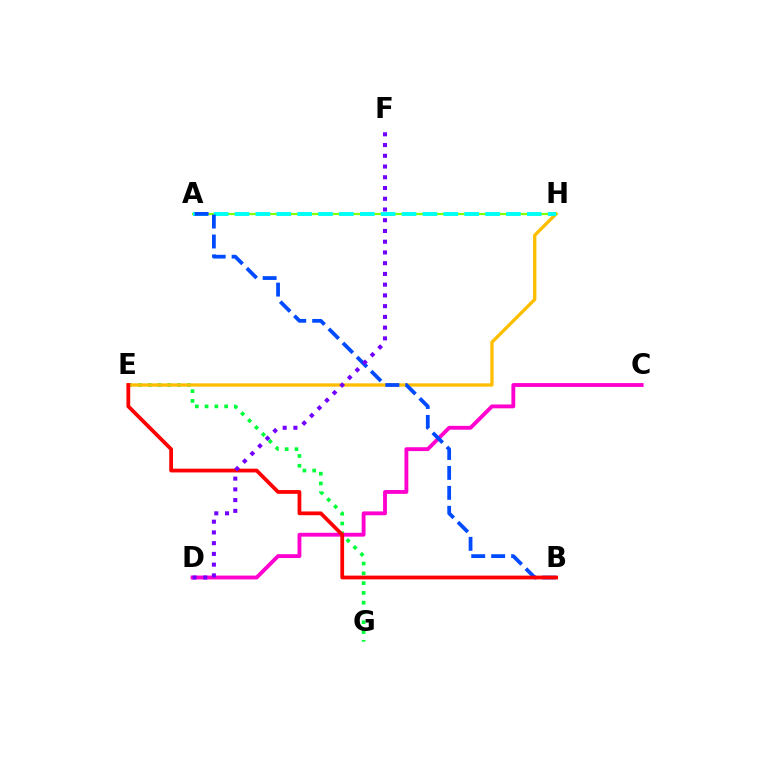{('E', 'G'): [{'color': '#00ff39', 'line_style': 'dotted', 'thickness': 2.66}], ('E', 'H'): [{'color': '#ffbd00', 'line_style': 'solid', 'thickness': 2.38}], ('A', 'H'): [{'color': '#84ff00', 'line_style': 'solid', 'thickness': 1.59}, {'color': '#00fff6', 'line_style': 'dashed', 'thickness': 2.84}], ('C', 'D'): [{'color': '#ff00cf', 'line_style': 'solid', 'thickness': 2.78}], ('A', 'B'): [{'color': '#004bff', 'line_style': 'dashed', 'thickness': 2.71}], ('B', 'E'): [{'color': '#ff0000', 'line_style': 'solid', 'thickness': 2.71}], ('D', 'F'): [{'color': '#7200ff', 'line_style': 'dotted', 'thickness': 2.92}]}